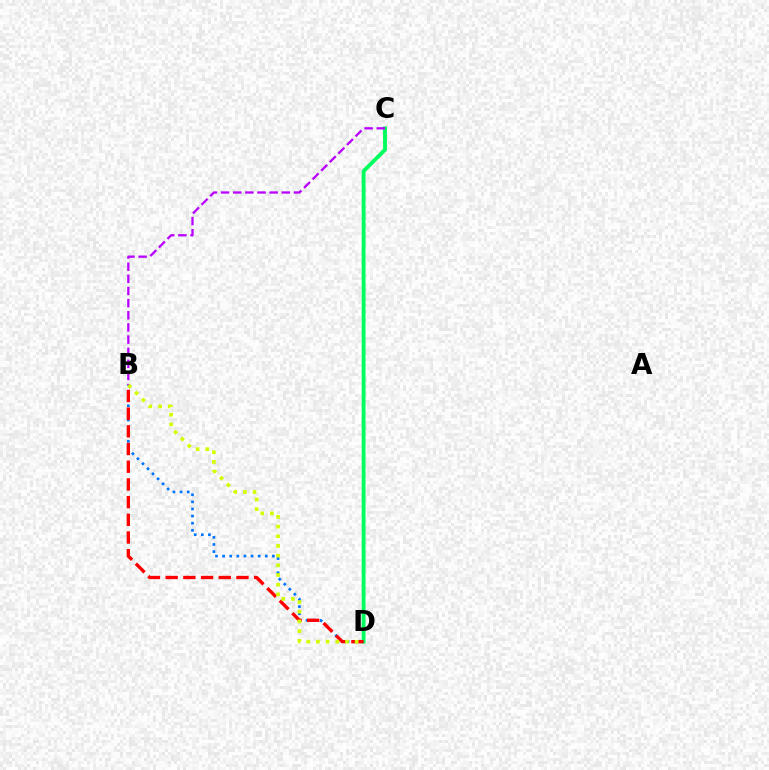{('B', 'D'): [{'color': '#0074ff', 'line_style': 'dotted', 'thickness': 1.93}, {'color': '#ff0000', 'line_style': 'dashed', 'thickness': 2.4}, {'color': '#d1ff00', 'line_style': 'dotted', 'thickness': 2.63}], ('C', 'D'): [{'color': '#00ff5c', 'line_style': 'solid', 'thickness': 2.77}], ('B', 'C'): [{'color': '#b900ff', 'line_style': 'dashed', 'thickness': 1.65}]}